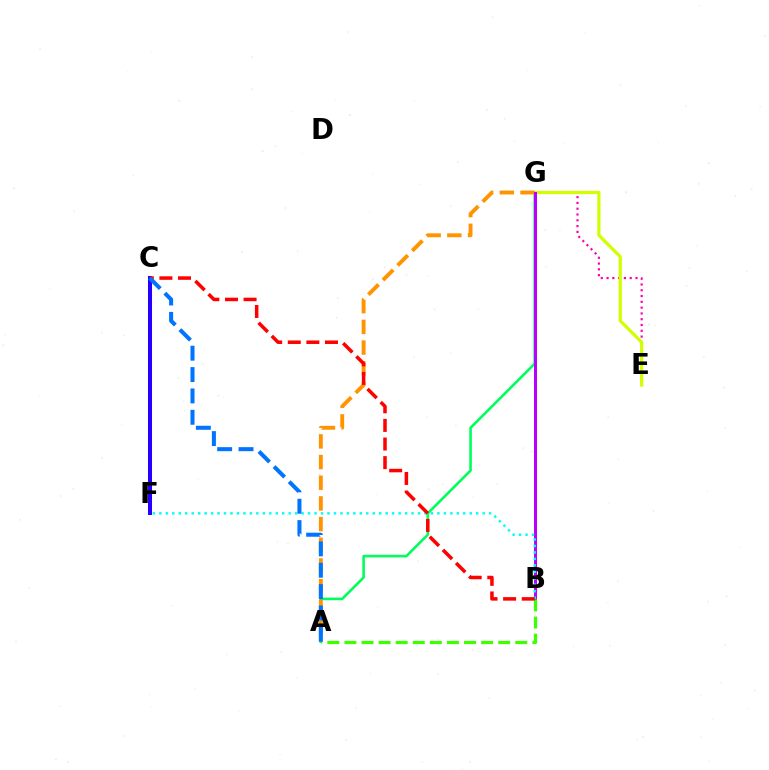{('A', 'G'): [{'color': '#00ff5c', 'line_style': 'solid', 'thickness': 1.87}, {'color': '#ff9400', 'line_style': 'dashed', 'thickness': 2.81}], ('E', 'G'): [{'color': '#ff00ac', 'line_style': 'dotted', 'thickness': 1.57}, {'color': '#d1ff00', 'line_style': 'solid', 'thickness': 2.32}], ('B', 'G'): [{'color': '#b900ff', 'line_style': 'solid', 'thickness': 2.17}], ('A', 'B'): [{'color': '#3dff00', 'line_style': 'dashed', 'thickness': 2.32}], ('C', 'F'): [{'color': '#2500ff', 'line_style': 'solid', 'thickness': 2.9}], ('B', 'F'): [{'color': '#00fff6', 'line_style': 'dotted', 'thickness': 1.76}], ('B', 'C'): [{'color': '#ff0000', 'line_style': 'dashed', 'thickness': 2.53}], ('A', 'C'): [{'color': '#0074ff', 'line_style': 'dashed', 'thickness': 2.9}]}